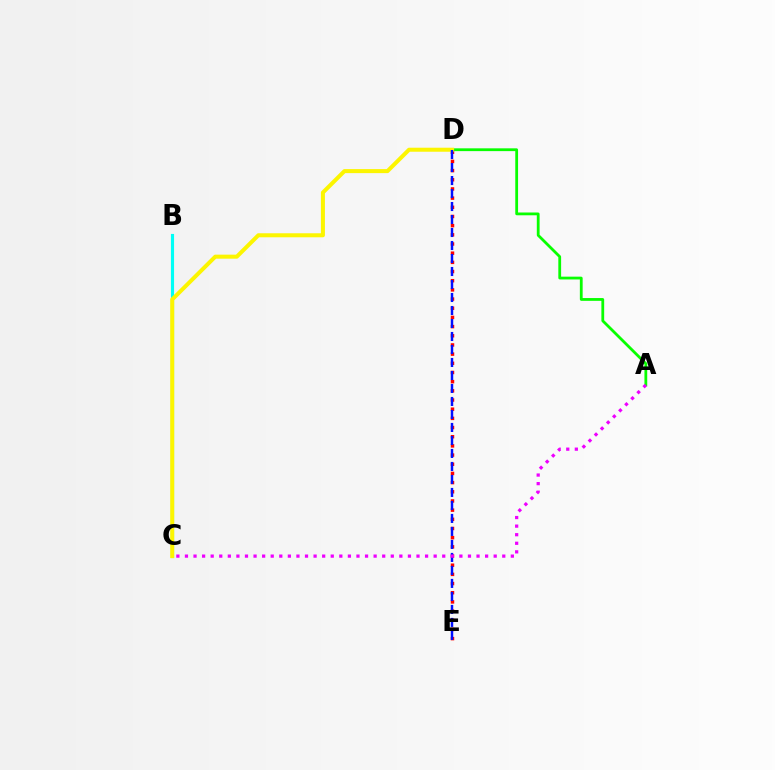{('D', 'E'): [{'color': '#ff0000', 'line_style': 'dotted', 'thickness': 2.49}, {'color': '#0010ff', 'line_style': 'dashed', 'thickness': 1.77}], ('A', 'D'): [{'color': '#08ff00', 'line_style': 'solid', 'thickness': 2.01}], ('B', 'C'): [{'color': '#00fff6', 'line_style': 'solid', 'thickness': 2.25}], ('C', 'D'): [{'color': '#fcf500', 'line_style': 'solid', 'thickness': 2.9}], ('A', 'C'): [{'color': '#ee00ff', 'line_style': 'dotted', 'thickness': 2.33}]}